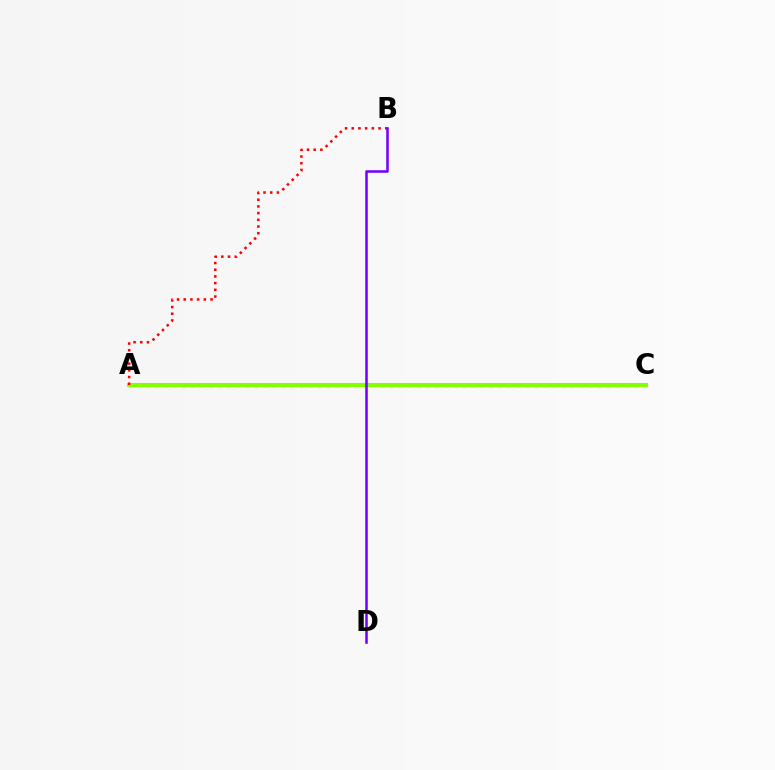{('A', 'C'): [{'color': '#00fff6', 'line_style': 'dotted', 'thickness': 2.46}, {'color': '#84ff00', 'line_style': 'solid', 'thickness': 2.92}], ('A', 'B'): [{'color': '#ff0000', 'line_style': 'dotted', 'thickness': 1.82}], ('B', 'D'): [{'color': '#7200ff', 'line_style': 'solid', 'thickness': 1.82}]}